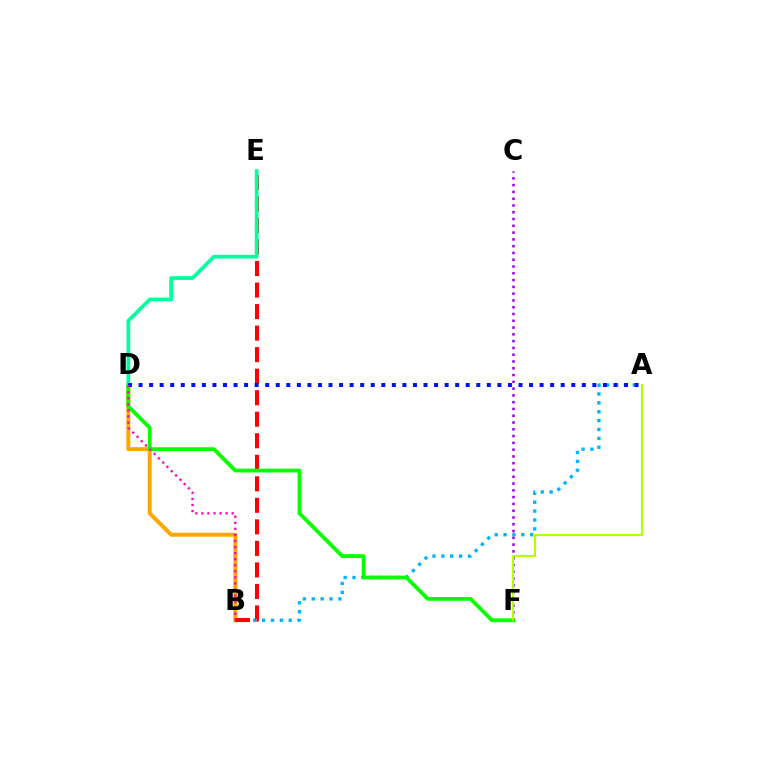{('C', 'F'): [{'color': '#9b00ff', 'line_style': 'dotted', 'thickness': 1.84}], ('A', 'B'): [{'color': '#00b5ff', 'line_style': 'dotted', 'thickness': 2.41}], ('B', 'D'): [{'color': '#ffa500', 'line_style': 'solid', 'thickness': 2.85}, {'color': '#ff00bd', 'line_style': 'dotted', 'thickness': 1.65}], ('B', 'E'): [{'color': '#ff0000', 'line_style': 'dashed', 'thickness': 2.92}], ('D', 'F'): [{'color': '#08ff00', 'line_style': 'solid', 'thickness': 2.75}], ('A', 'F'): [{'color': '#b3ff00', 'line_style': 'solid', 'thickness': 1.57}], ('D', 'E'): [{'color': '#00ff9d', 'line_style': 'solid', 'thickness': 2.66}], ('A', 'D'): [{'color': '#0010ff', 'line_style': 'dotted', 'thickness': 2.87}]}